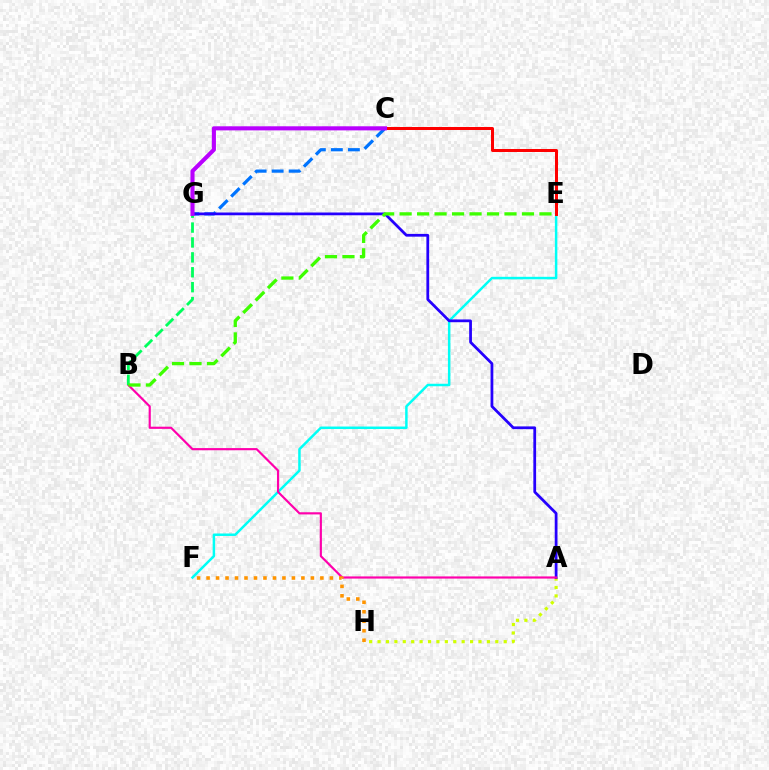{('C', 'G'): [{'color': '#0074ff', 'line_style': 'dashed', 'thickness': 2.31}, {'color': '#b900ff', 'line_style': 'solid', 'thickness': 2.95}], ('E', 'F'): [{'color': '#00fff6', 'line_style': 'solid', 'thickness': 1.79}], ('A', 'H'): [{'color': '#d1ff00', 'line_style': 'dotted', 'thickness': 2.29}], ('A', 'G'): [{'color': '#2500ff', 'line_style': 'solid', 'thickness': 1.99}], ('A', 'B'): [{'color': '#ff00ac', 'line_style': 'solid', 'thickness': 1.56}], ('F', 'H'): [{'color': '#ff9400', 'line_style': 'dotted', 'thickness': 2.58}], ('B', 'G'): [{'color': '#00ff5c', 'line_style': 'dashed', 'thickness': 2.02}], ('C', 'E'): [{'color': '#ff0000', 'line_style': 'solid', 'thickness': 2.17}], ('B', 'E'): [{'color': '#3dff00', 'line_style': 'dashed', 'thickness': 2.37}]}